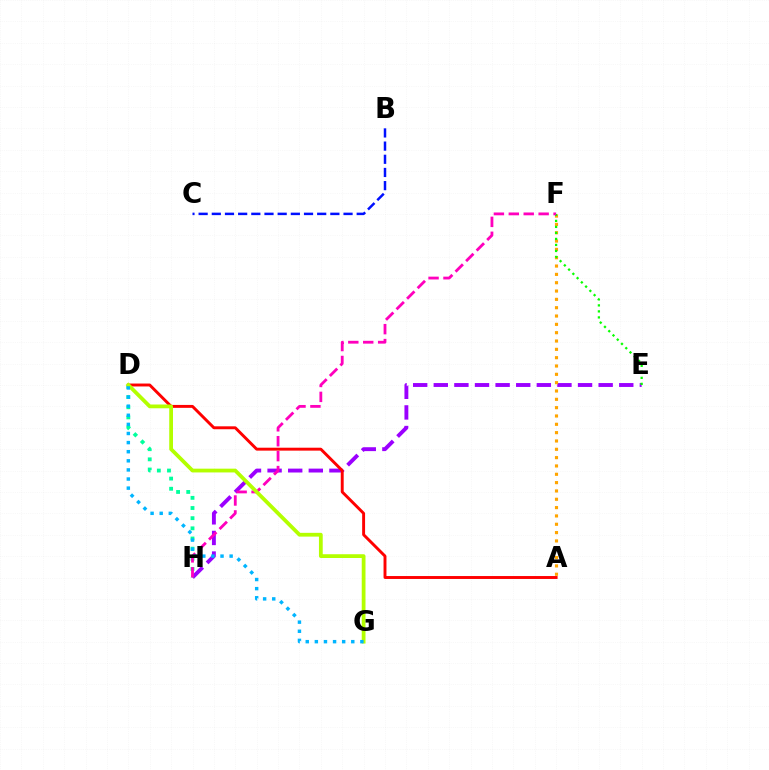{('E', 'H'): [{'color': '#9b00ff', 'line_style': 'dashed', 'thickness': 2.8}], ('A', 'F'): [{'color': '#ffa500', 'line_style': 'dotted', 'thickness': 2.26}], ('D', 'H'): [{'color': '#00ff9d', 'line_style': 'dotted', 'thickness': 2.76}], ('E', 'F'): [{'color': '#08ff00', 'line_style': 'dotted', 'thickness': 1.63}], ('B', 'C'): [{'color': '#0010ff', 'line_style': 'dashed', 'thickness': 1.79}], ('A', 'D'): [{'color': '#ff0000', 'line_style': 'solid', 'thickness': 2.1}], ('F', 'H'): [{'color': '#ff00bd', 'line_style': 'dashed', 'thickness': 2.03}], ('D', 'G'): [{'color': '#b3ff00', 'line_style': 'solid', 'thickness': 2.72}, {'color': '#00b5ff', 'line_style': 'dotted', 'thickness': 2.47}]}